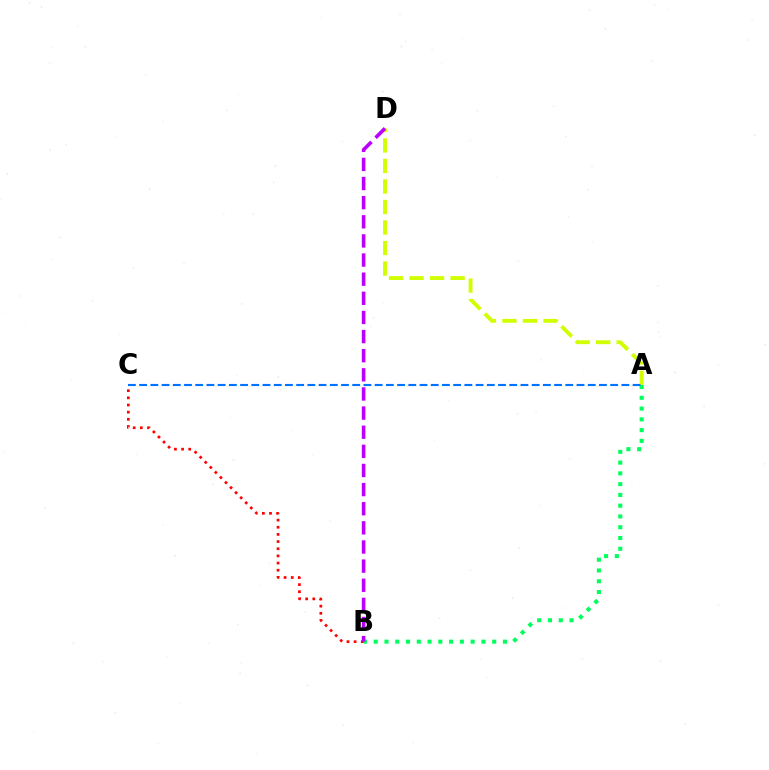{('A', 'D'): [{'color': '#d1ff00', 'line_style': 'dashed', 'thickness': 2.79}], ('A', 'B'): [{'color': '#00ff5c', 'line_style': 'dotted', 'thickness': 2.93}], ('B', 'C'): [{'color': '#ff0000', 'line_style': 'dotted', 'thickness': 1.94}], ('A', 'C'): [{'color': '#0074ff', 'line_style': 'dashed', 'thickness': 1.52}], ('B', 'D'): [{'color': '#b900ff', 'line_style': 'dashed', 'thickness': 2.6}]}